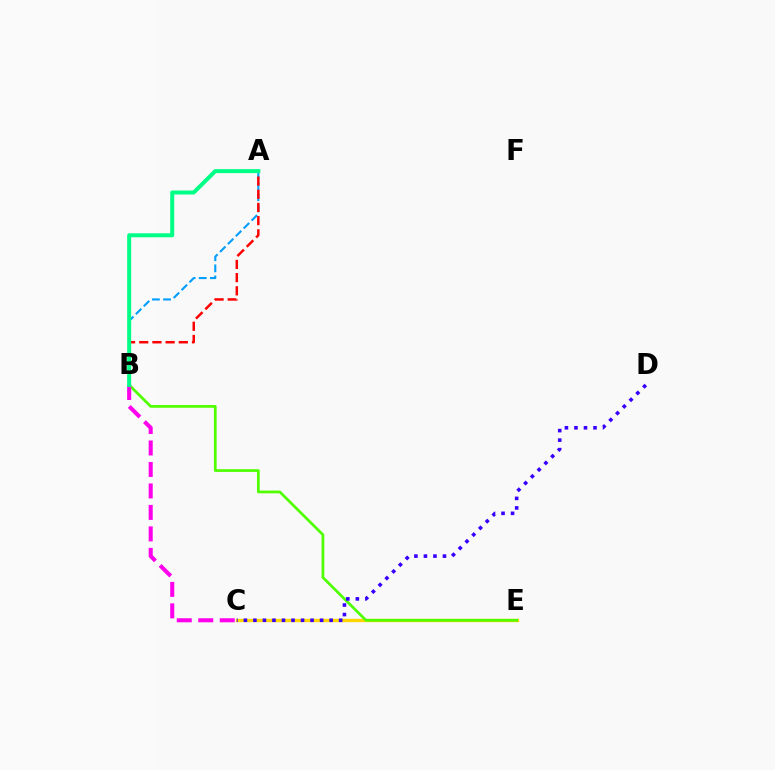{('C', 'E'): [{'color': '#ffd500', 'line_style': 'solid', 'thickness': 2.41}], ('B', 'E'): [{'color': '#4fff00', 'line_style': 'solid', 'thickness': 1.96}], ('A', 'B'): [{'color': '#009eff', 'line_style': 'dashed', 'thickness': 1.51}, {'color': '#ff0000', 'line_style': 'dashed', 'thickness': 1.79}, {'color': '#00ff86', 'line_style': 'solid', 'thickness': 2.88}], ('B', 'C'): [{'color': '#ff00ed', 'line_style': 'dashed', 'thickness': 2.92}], ('C', 'D'): [{'color': '#3700ff', 'line_style': 'dotted', 'thickness': 2.59}]}